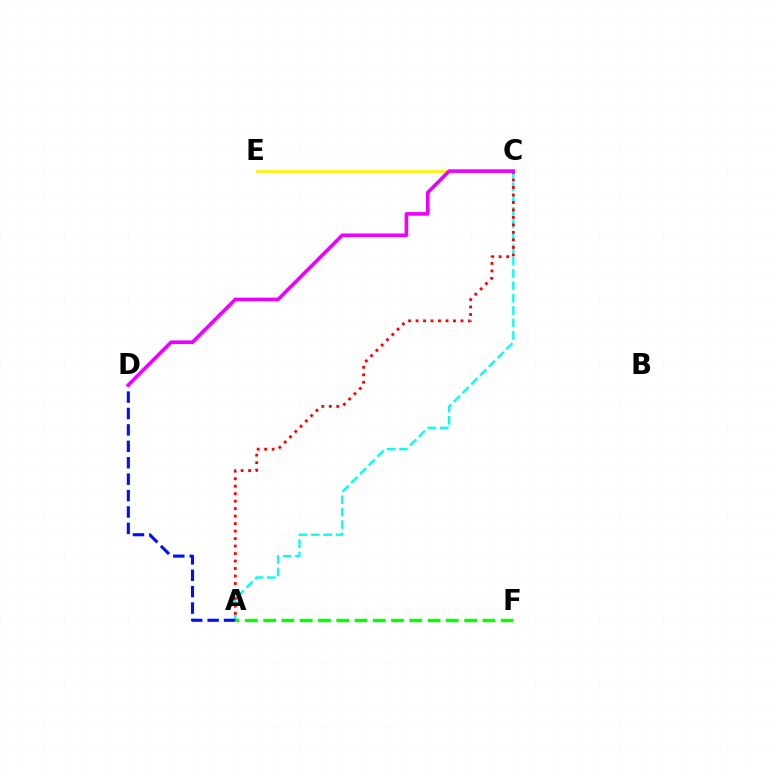{('A', 'C'): [{'color': '#00fff6', 'line_style': 'dashed', 'thickness': 1.68}, {'color': '#ff0000', 'line_style': 'dotted', 'thickness': 2.03}], ('A', 'F'): [{'color': '#08ff00', 'line_style': 'dashed', 'thickness': 2.48}], ('A', 'D'): [{'color': '#0010ff', 'line_style': 'dashed', 'thickness': 2.23}], ('C', 'E'): [{'color': '#fcf500', 'line_style': 'solid', 'thickness': 1.94}], ('C', 'D'): [{'color': '#ee00ff', 'line_style': 'solid', 'thickness': 2.61}]}